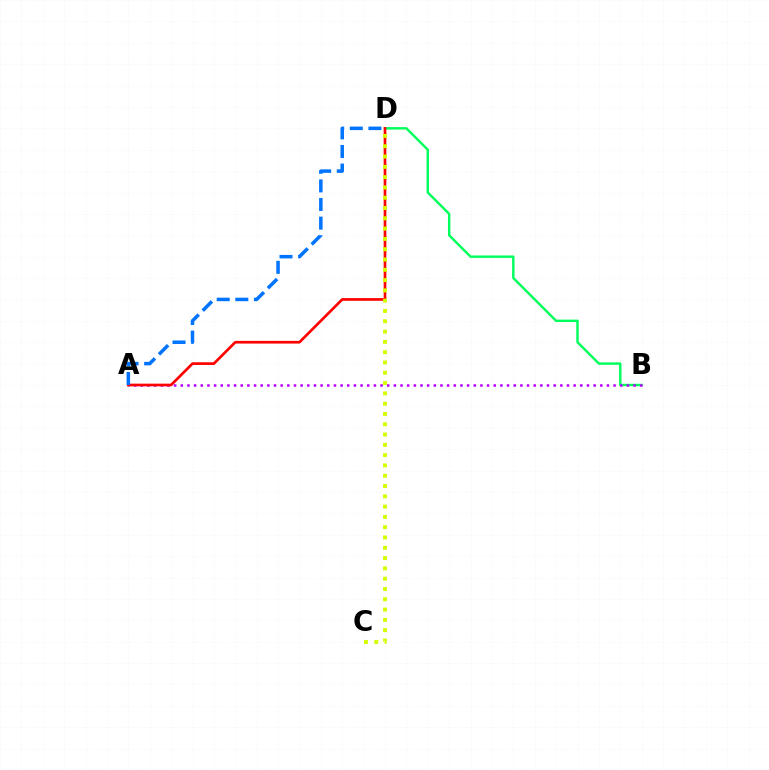{('B', 'D'): [{'color': '#00ff5c', 'line_style': 'solid', 'thickness': 1.75}], ('A', 'B'): [{'color': '#b900ff', 'line_style': 'dotted', 'thickness': 1.81}], ('A', 'D'): [{'color': '#ff0000', 'line_style': 'solid', 'thickness': 1.94}, {'color': '#0074ff', 'line_style': 'dashed', 'thickness': 2.53}], ('C', 'D'): [{'color': '#d1ff00', 'line_style': 'dotted', 'thickness': 2.8}]}